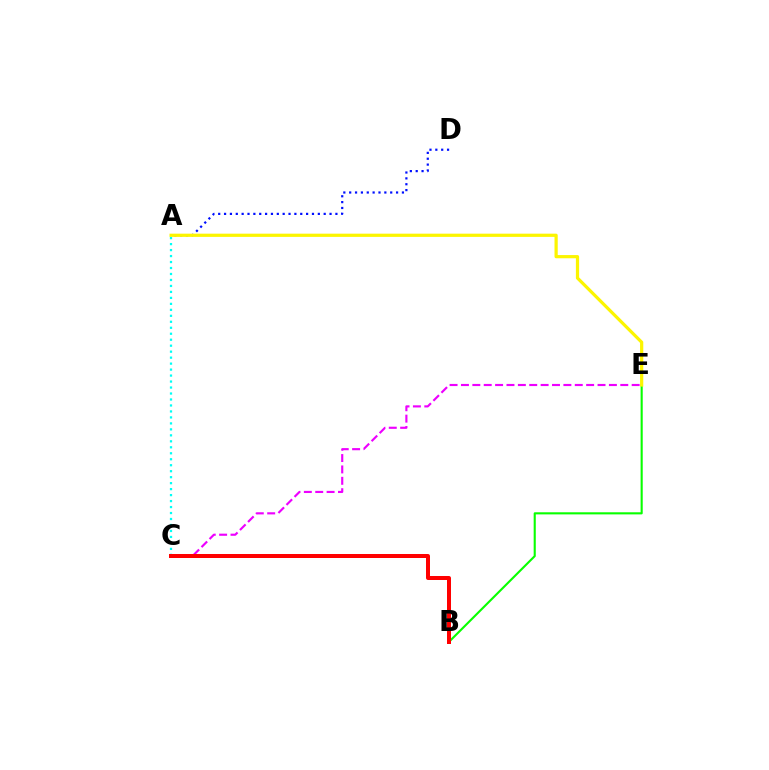{('B', 'E'): [{'color': '#08ff00', 'line_style': 'solid', 'thickness': 1.52}], ('A', 'C'): [{'color': '#00fff6', 'line_style': 'dotted', 'thickness': 1.62}], ('A', 'D'): [{'color': '#0010ff', 'line_style': 'dotted', 'thickness': 1.59}], ('C', 'E'): [{'color': '#ee00ff', 'line_style': 'dashed', 'thickness': 1.55}], ('B', 'C'): [{'color': '#ff0000', 'line_style': 'solid', 'thickness': 2.87}], ('A', 'E'): [{'color': '#fcf500', 'line_style': 'solid', 'thickness': 2.32}]}